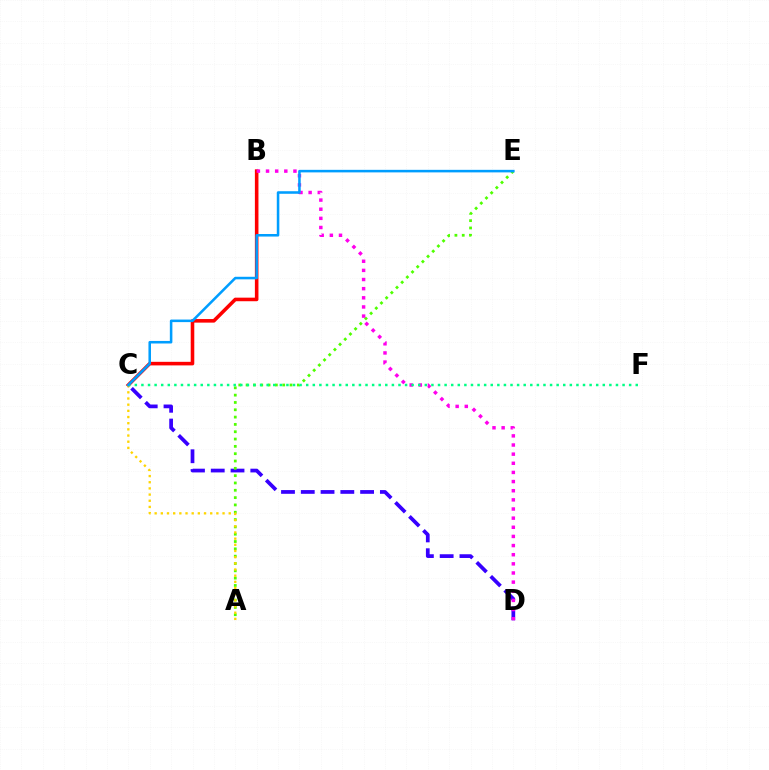{('C', 'D'): [{'color': '#3700ff', 'line_style': 'dashed', 'thickness': 2.69}], ('A', 'E'): [{'color': '#4fff00', 'line_style': 'dotted', 'thickness': 1.99}], ('B', 'C'): [{'color': '#ff0000', 'line_style': 'solid', 'thickness': 2.57}], ('B', 'D'): [{'color': '#ff00ed', 'line_style': 'dotted', 'thickness': 2.48}], ('A', 'C'): [{'color': '#ffd500', 'line_style': 'dotted', 'thickness': 1.68}], ('C', 'F'): [{'color': '#00ff86', 'line_style': 'dotted', 'thickness': 1.79}], ('C', 'E'): [{'color': '#009eff', 'line_style': 'solid', 'thickness': 1.84}]}